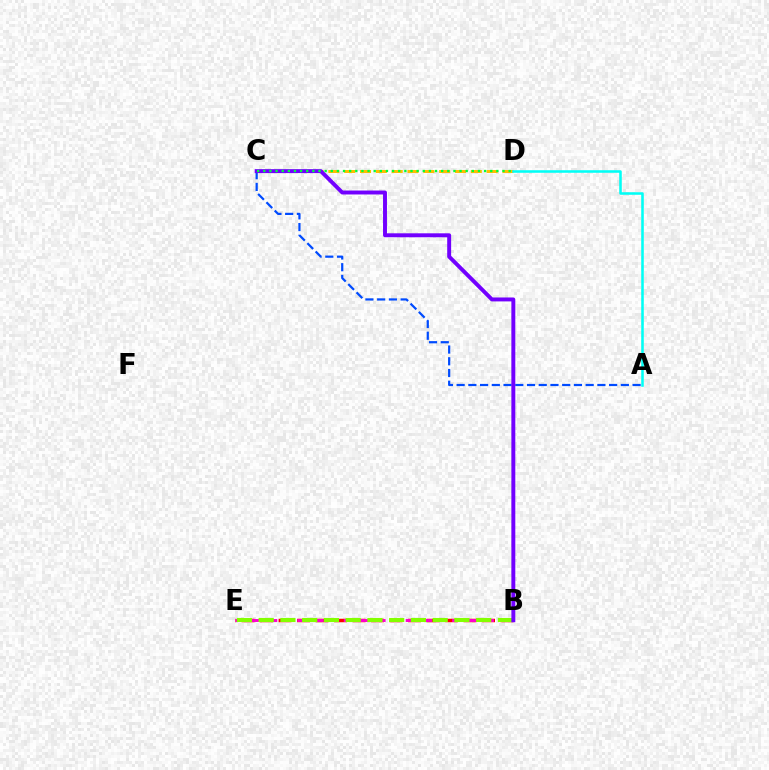{('C', 'D'): [{'color': '#ffbd00', 'line_style': 'dashed', 'thickness': 2.15}, {'color': '#00ff39', 'line_style': 'dotted', 'thickness': 1.67}], ('A', 'D'): [{'color': '#00fff6', 'line_style': 'solid', 'thickness': 1.83}], ('B', 'E'): [{'color': '#ff0000', 'line_style': 'dashed', 'thickness': 2.51}, {'color': '#ff00cf', 'line_style': 'dashed', 'thickness': 2.1}, {'color': '#84ff00', 'line_style': 'dashed', 'thickness': 2.95}], ('A', 'C'): [{'color': '#004bff', 'line_style': 'dashed', 'thickness': 1.59}], ('B', 'C'): [{'color': '#7200ff', 'line_style': 'solid', 'thickness': 2.83}]}